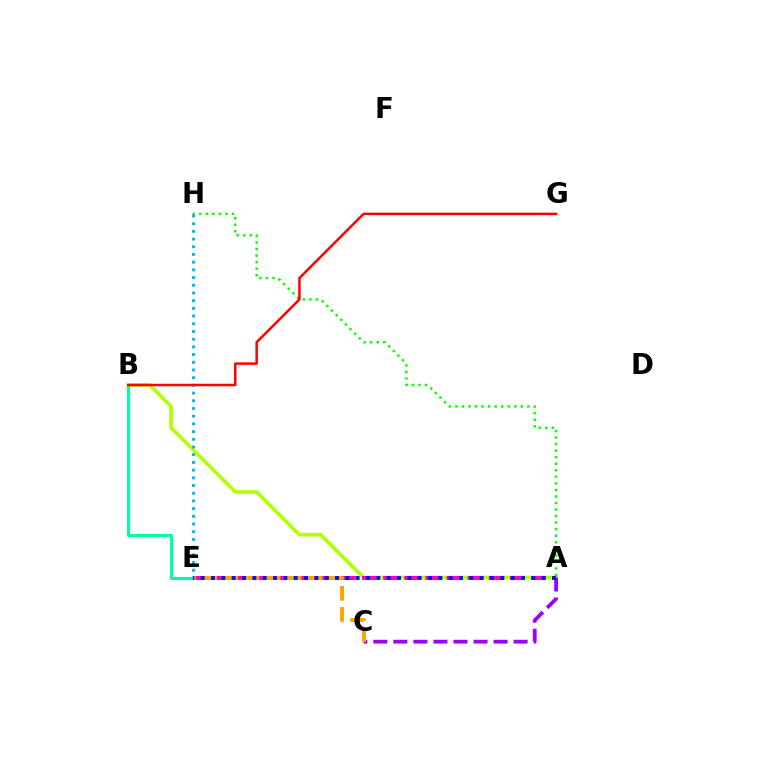{('A', 'B'): [{'color': '#b3ff00', 'line_style': 'solid', 'thickness': 2.62}], ('A', 'C'): [{'color': '#9b00ff', 'line_style': 'dashed', 'thickness': 2.72}], ('B', 'E'): [{'color': '#00ff9d', 'line_style': 'solid', 'thickness': 2.22}], ('A', 'H'): [{'color': '#08ff00', 'line_style': 'dotted', 'thickness': 1.78}], ('A', 'E'): [{'color': '#ff00bd', 'line_style': 'dashed', 'thickness': 2.87}, {'color': '#0010ff', 'line_style': 'dotted', 'thickness': 2.81}], ('E', 'H'): [{'color': '#00b5ff', 'line_style': 'dotted', 'thickness': 2.09}], ('C', 'E'): [{'color': '#ffa500', 'line_style': 'dashed', 'thickness': 2.87}], ('B', 'G'): [{'color': '#ff0000', 'line_style': 'solid', 'thickness': 1.8}]}